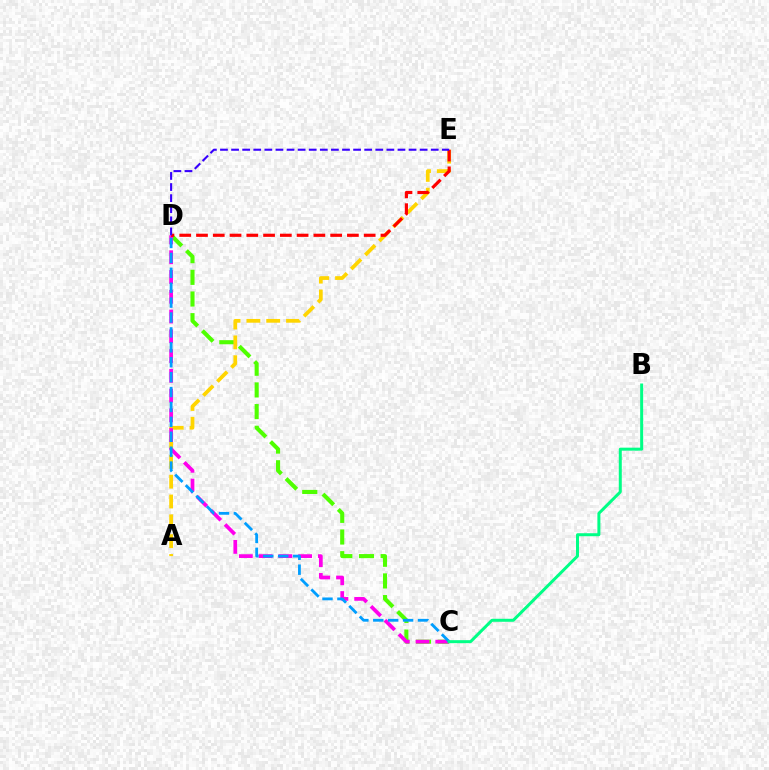{('C', 'D'): [{'color': '#4fff00', 'line_style': 'dashed', 'thickness': 2.94}, {'color': '#ff00ed', 'line_style': 'dashed', 'thickness': 2.69}, {'color': '#009eff', 'line_style': 'dashed', 'thickness': 2.03}], ('A', 'E'): [{'color': '#ffd500', 'line_style': 'dashed', 'thickness': 2.69}], ('B', 'C'): [{'color': '#00ff86', 'line_style': 'solid', 'thickness': 2.16}], ('D', 'E'): [{'color': '#ff0000', 'line_style': 'dashed', 'thickness': 2.28}, {'color': '#3700ff', 'line_style': 'dashed', 'thickness': 1.51}]}